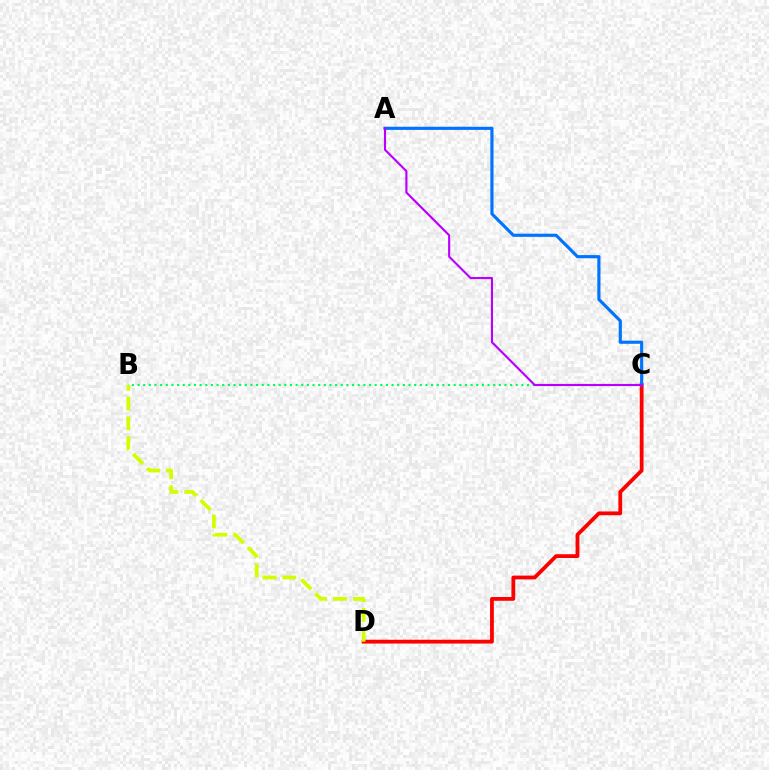{('C', 'D'): [{'color': '#ff0000', 'line_style': 'solid', 'thickness': 2.73}], ('B', 'C'): [{'color': '#00ff5c', 'line_style': 'dotted', 'thickness': 1.53}], ('B', 'D'): [{'color': '#d1ff00', 'line_style': 'dashed', 'thickness': 2.69}], ('A', 'C'): [{'color': '#0074ff', 'line_style': 'solid', 'thickness': 2.26}, {'color': '#b900ff', 'line_style': 'solid', 'thickness': 1.53}]}